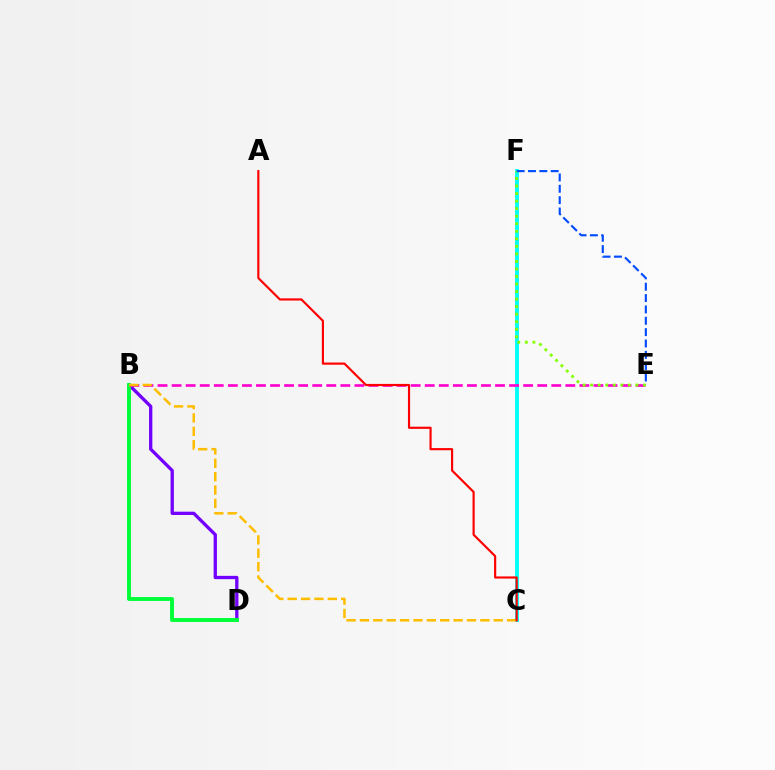{('C', 'F'): [{'color': '#00fff6', 'line_style': 'solid', 'thickness': 2.77}], ('B', 'D'): [{'color': '#7200ff', 'line_style': 'solid', 'thickness': 2.38}, {'color': '#00ff39', 'line_style': 'solid', 'thickness': 2.82}], ('B', 'E'): [{'color': '#ff00cf', 'line_style': 'dashed', 'thickness': 1.91}], ('B', 'C'): [{'color': '#ffbd00', 'line_style': 'dashed', 'thickness': 1.82}], ('E', 'F'): [{'color': '#84ff00', 'line_style': 'dotted', 'thickness': 2.05}, {'color': '#004bff', 'line_style': 'dashed', 'thickness': 1.54}], ('A', 'C'): [{'color': '#ff0000', 'line_style': 'solid', 'thickness': 1.56}]}